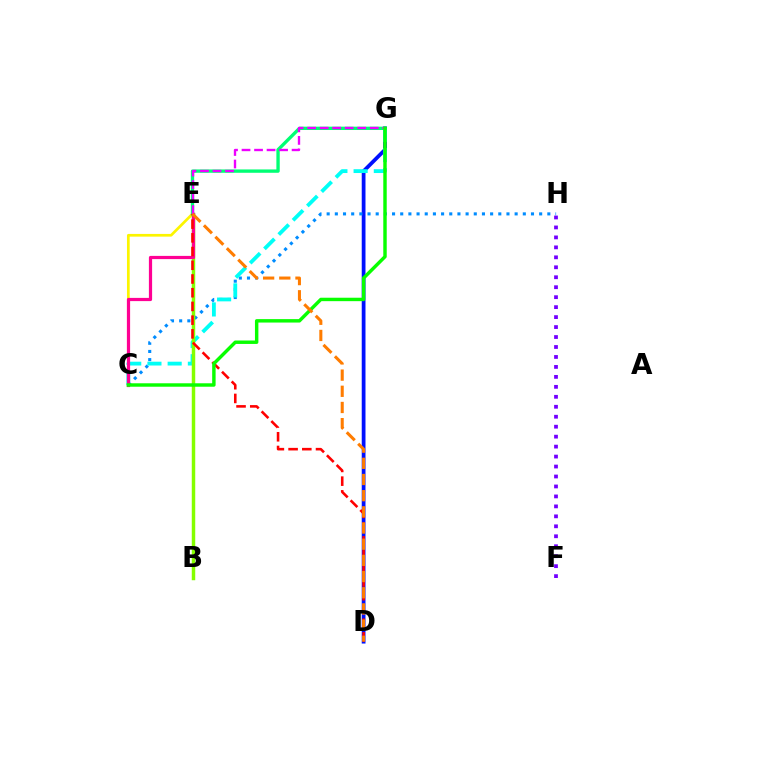{('C', 'E'): [{'color': '#fcf500', 'line_style': 'solid', 'thickness': 1.95}, {'color': '#ff0094', 'line_style': 'solid', 'thickness': 2.31}], ('D', 'G'): [{'color': '#0010ff', 'line_style': 'solid', 'thickness': 2.71}], ('C', 'H'): [{'color': '#008cff', 'line_style': 'dotted', 'thickness': 2.22}], ('C', 'G'): [{'color': '#00fff6', 'line_style': 'dashed', 'thickness': 2.75}, {'color': '#08ff00', 'line_style': 'solid', 'thickness': 2.47}], ('B', 'E'): [{'color': '#84ff00', 'line_style': 'solid', 'thickness': 2.49}], ('E', 'G'): [{'color': '#00ff74', 'line_style': 'solid', 'thickness': 2.41}, {'color': '#ee00ff', 'line_style': 'dashed', 'thickness': 1.7}], ('D', 'E'): [{'color': '#ff0000', 'line_style': 'dashed', 'thickness': 1.86}, {'color': '#ff7c00', 'line_style': 'dashed', 'thickness': 2.2}], ('F', 'H'): [{'color': '#7200ff', 'line_style': 'dotted', 'thickness': 2.71}]}